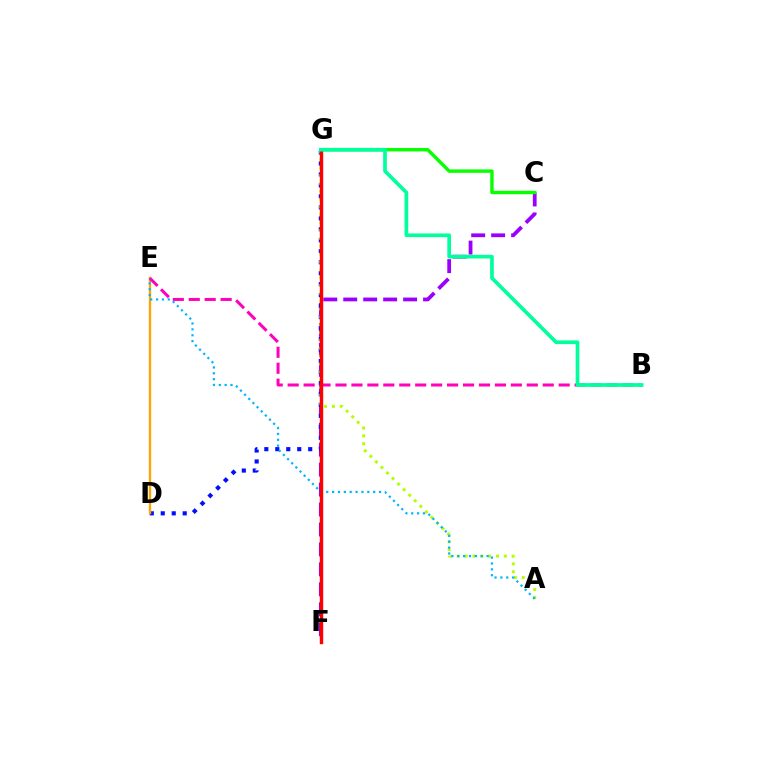{('C', 'F'): [{'color': '#9b00ff', 'line_style': 'dashed', 'thickness': 2.71}], ('D', 'G'): [{'color': '#0010ff', 'line_style': 'dotted', 'thickness': 2.98}], ('A', 'G'): [{'color': '#b3ff00', 'line_style': 'dotted', 'thickness': 2.13}], ('D', 'E'): [{'color': '#ffa500', 'line_style': 'solid', 'thickness': 1.7}], ('B', 'E'): [{'color': '#ff00bd', 'line_style': 'dashed', 'thickness': 2.17}], ('A', 'E'): [{'color': '#00b5ff', 'line_style': 'dotted', 'thickness': 1.59}], ('C', 'G'): [{'color': '#08ff00', 'line_style': 'solid', 'thickness': 2.46}], ('F', 'G'): [{'color': '#ff0000', 'line_style': 'solid', 'thickness': 2.43}], ('B', 'G'): [{'color': '#00ff9d', 'line_style': 'solid', 'thickness': 2.65}]}